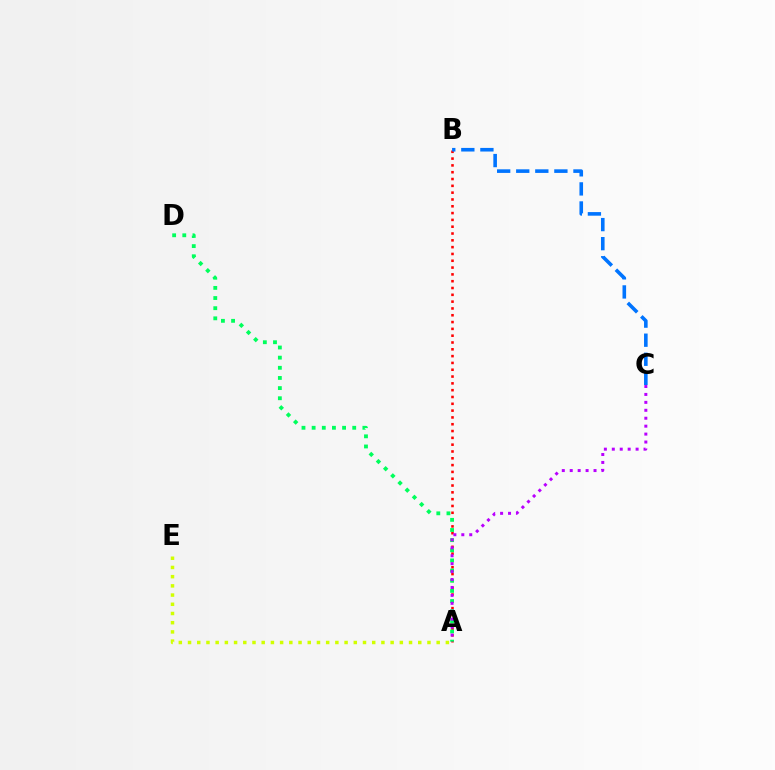{('A', 'B'): [{'color': '#ff0000', 'line_style': 'dotted', 'thickness': 1.85}], ('B', 'C'): [{'color': '#0074ff', 'line_style': 'dashed', 'thickness': 2.59}], ('A', 'D'): [{'color': '#00ff5c', 'line_style': 'dotted', 'thickness': 2.76}], ('A', 'C'): [{'color': '#b900ff', 'line_style': 'dotted', 'thickness': 2.16}], ('A', 'E'): [{'color': '#d1ff00', 'line_style': 'dotted', 'thickness': 2.5}]}